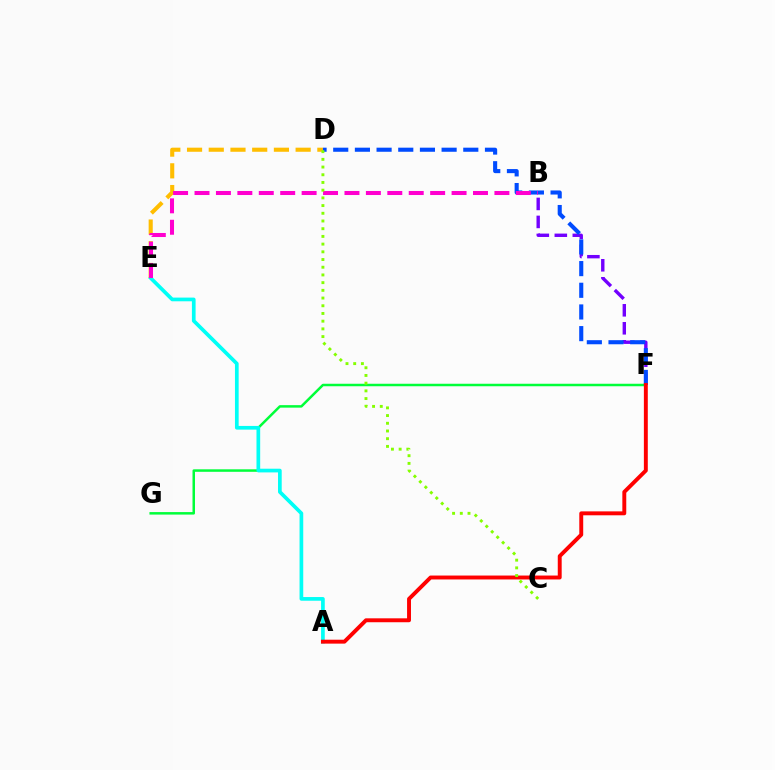{('F', 'G'): [{'color': '#00ff39', 'line_style': 'solid', 'thickness': 1.8}], ('B', 'F'): [{'color': '#7200ff', 'line_style': 'dashed', 'thickness': 2.44}], ('A', 'E'): [{'color': '#00fff6', 'line_style': 'solid', 'thickness': 2.66}], ('D', 'E'): [{'color': '#ffbd00', 'line_style': 'dashed', 'thickness': 2.95}], ('D', 'F'): [{'color': '#004bff', 'line_style': 'dashed', 'thickness': 2.94}], ('A', 'F'): [{'color': '#ff0000', 'line_style': 'solid', 'thickness': 2.82}], ('B', 'E'): [{'color': '#ff00cf', 'line_style': 'dashed', 'thickness': 2.91}], ('C', 'D'): [{'color': '#84ff00', 'line_style': 'dotted', 'thickness': 2.09}]}